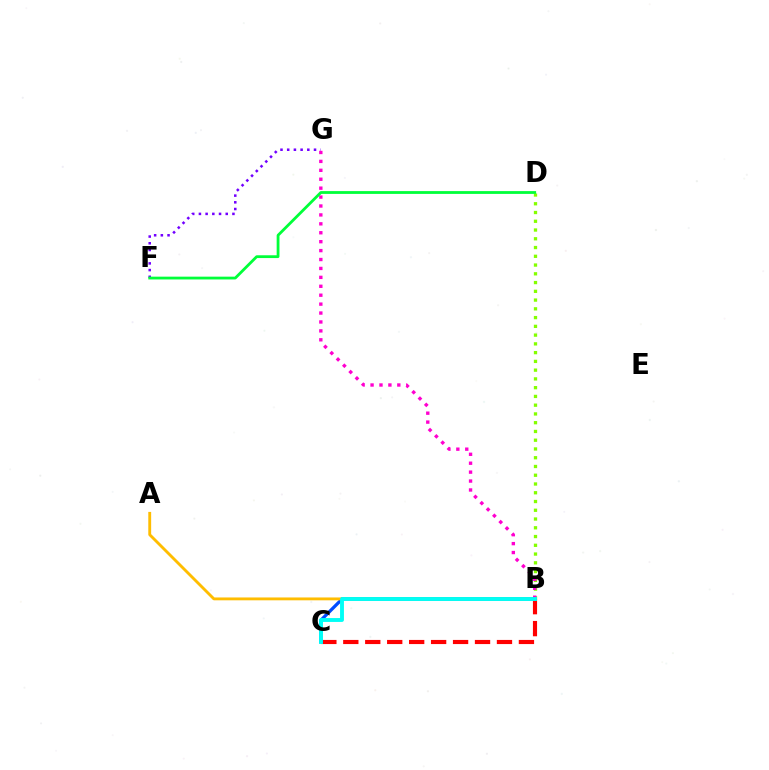{('F', 'G'): [{'color': '#7200ff', 'line_style': 'dotted', 'thickness': 1.82}], ('B', 'D'): [{'color': '#84ff00', 'line_style': 'dotted', 'thickness': 2.38}], ('B', 'C'): [{'color': '#ff0000', 'line_style': 'dashed', 'thickness': 2.98}, {'color': '#004bff', 'line_style': 'solid', 'thickness': 2.35}, {'color': '#00fff6', 'line_style': 'solid', 'thickness': 2.8}], ('A', 'B'): [{'color': '#ffbd00', 'line_style': 'solid', 'thickness': 2.06}], ('B', 'G'): [{'color': '#ff00cf', 'line_style': 'dotted', 'thickness': 2.42}], ('D', 'F'): [{'color': '#00ff39', 'line_style': 'solid', 'thickness': 2.01}]}